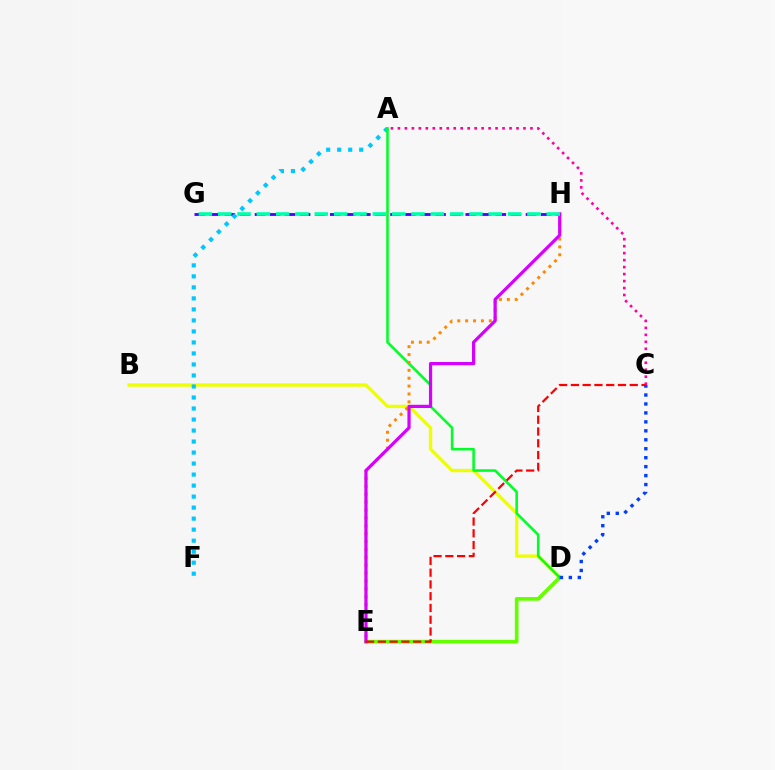{('G', 'H'): [{'color': '#4f00ff', 'line_style': 'dashed', 'thickness': 2.05}, {'color': '#00ffaf', 'line_style': 'dashed', 'thickness': 2.63}], ('B', 'D'): [{'color': '#eeff00', 'line_style': 'solid', 'thickness': 2.41}], ('A', 'F'): [{'color': '#00c7ff', 'line_style': 'dotted', 'thickness': 2.99}], ('D', 'E'): [{'color': '#66ff00', 'line_style': 'solid', 'thickness': 2.65}], ('A', 'D'): [{'color': '#00ff27', 'line_style': 'solid', 'thickness': 1.84}], ('A', 'C'): [{'color': '#ff00a0', 'line_style': 'dotted', 'thickness': 1.9}], ('E', 'H'): [{'color': '#ff8800', 'line_style': 'dotted', 'thickness': 2.14}, {'color': '#d600ff', 'line_style': 'solid', 'thickness': 2.32}], ('C', 'E'): [{'color': '#ff0000', 'line_style': 'dashed', 'thickness': 1.6}], ('C', 'D'): [{'color': '#003fff', 'line_style': 'dotted', 'thickness': 2.43}]}